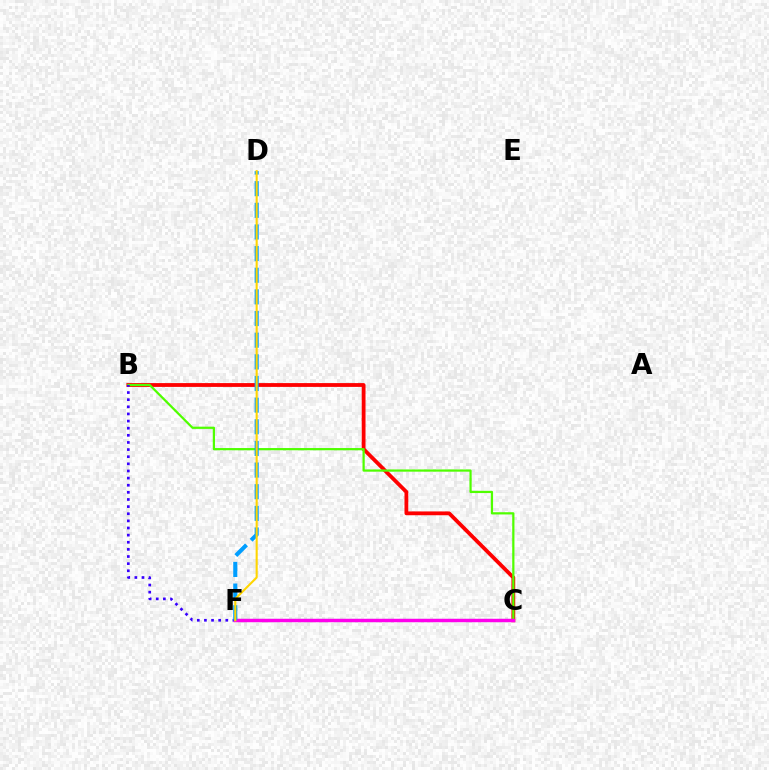{('B', 'C'): [{'color': '#ff0000', 'line_style': 'solid', 'thickness': 2.74}, {'color': '#4fff00', 'line_style': 'solid', 'thickness': 1.61}], ('C', 'F'): [{'color': '#00ff86', 'line_style': 'dashed', 'thickness': 2.22}, {'color': '#ff00ed', 'line_style': 'solid', 'thickness': 2.49}], ('B', 'F'): [{'color': '#3700ff', 'line_style': 'dotted', 'thickness': 1.94}], ('D', 'F'): [{'color': '#009eff', 'line_style': 'dashed', 'thickness': 2.94}, {'color': '#ffd500', 'line_style': 'solid', 'thickness': 1.5}]}